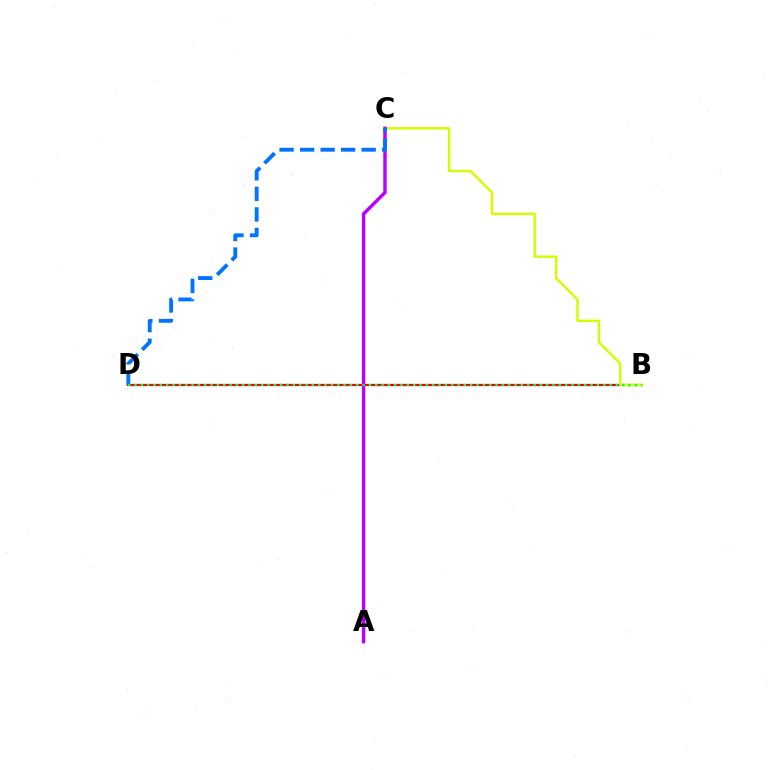{('B', 'D'): [{'color': '#ff0000', 'line_style': 'solid', 'thickness': 1.59}, {'color': '#00ff5c', 'line_style': 'dotted', 'thickness': 1.72}], ('B', 'C'): [{'color': '#d1ff00', 'line_style': 'solid', 'thickness': 1.77}], ('A', 'C'): [{'color': '#b900ff', 'line_style': 'solid', 'thickness': 2.45}], ('C', 'D'): [{'color': '#0074ff', 'line_style': 'dashed', 'thickness': 2.79}]}